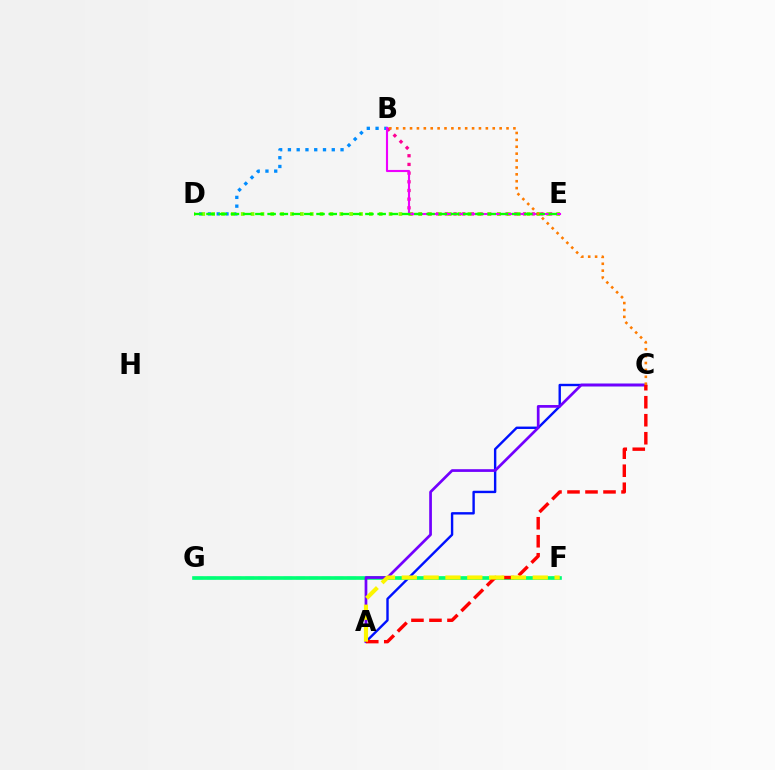{('A', 'C'): [{'color': '#0010ff', 'line_style': 'solid', 'thickness': 1.73}, {'color': '#7200ff', 'line_style': 'solid', 'thickness': 1.95}, {'color': '#ff0000', 'line_style': 'dashed', 'thickness': 2.45}], ('F', 'G'): [{'color': '#00fff6', 'line_style': 'dashed', 'thickness': 1.73}, {'color': '#00ff74', 'line_style': 'solid', 'thickness': 2.63}], ('B', 'E'): [{'color': '#ff0094', 'line_style': 'dotted', 'thickness': 2.36}, {'color': '#ee00ff', 'line_style': 'solid', 'thickness': 1.53}], ('B', 'D'): [{'color': '#008cff', 'line_style': 'dotted', 'thickness': 2.38}], ('D', 'E'): [{'color': '#84ff00', 'line_style': 'dotted', 'thickness': 2.68}, {'color': '#08ff00', 'line_style': 'dashed', 'thickness': 1.66}], ('B', 'C'): [{'color': '#ff7c00', 'line_style': 'dotted', 'thickness': 1.87}], ('A', 'F'): [{'color': '#fcf500', 'line_style': 'dashed', 'thickness': 2.97}]}